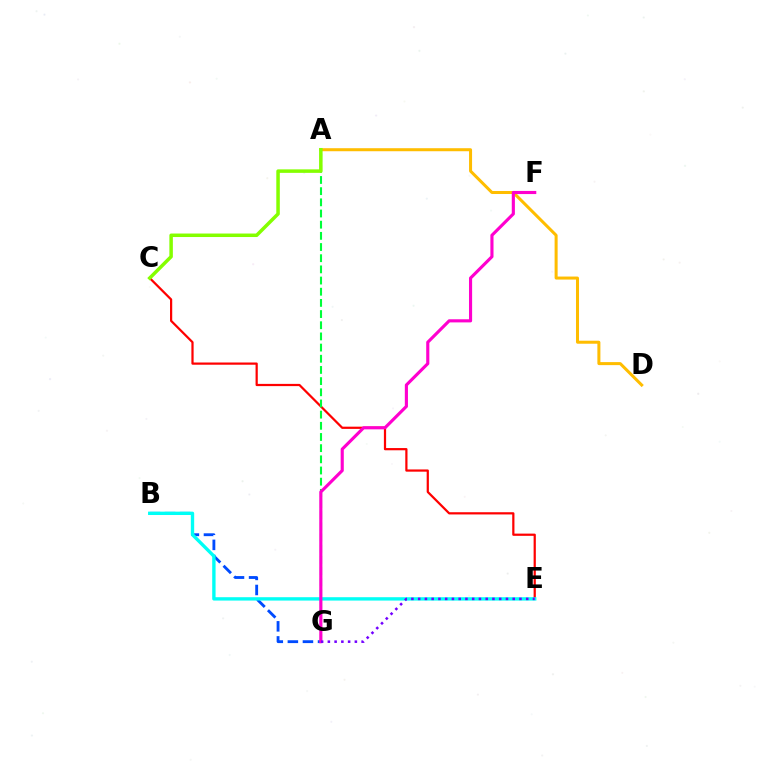{('B', 'G'): [{'color': '#004bff', 'line_style': 'dashed', 'thickness': 2.05}], ('A', 'D'): [{'color': '#ffbd00', 'line_style': 'solid', 'thickness': 2.17}], ('C', 'E'): [{'color': '#ff0000', 'line_style': 'solid', 'thickness': 1.6}], ('A', 'G'): [{'color': '#00ff39', 'line_style': 'dashed', 'thickness': 1.52}], ('B', 'E'): [{'color': '#00fff6', 'line_style': 'solid', 'thickness': 2.42}], ('A', 'C'): [{'color': '#84ff00', 'line_style': 'solid', 'thickness': 2.52}], ('F', 'G'): [{'color': '#ff00cf', 'line_style': 'solid', 'thickness': 2.25}], ('E', 'G'): [{'color': '#7200ff', 'line_style': 'dotted', 'thickness': 1.83}]}